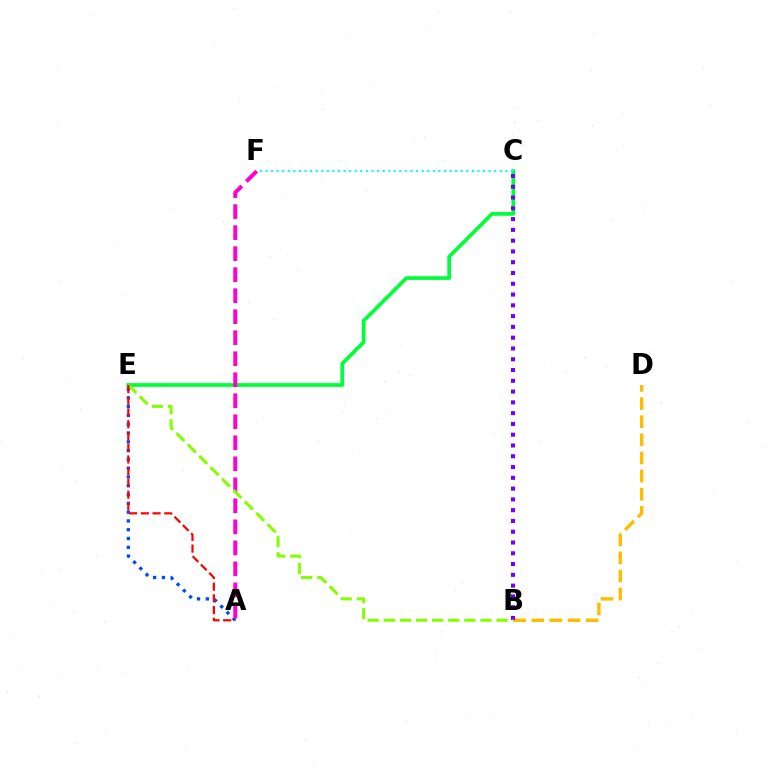{('B', 'D'): [{'color': '#ffbd00', 'line_style': 'dashed', 'thickness': 2.46}], ('A', 'E'): [{'color': '#004bff', 'line_style': 'dotted', 'thickness': 2.39}, {'color': '#ff0000', 'line_style': 'dashed', 'thickness': 1.59}], ('C', 'E'): [{'color': '#00ff39', 'line_style': 'solid', 'thickness': 2.68}], ('B', 'C'): [{'color': '#7200ff', 'line_style': 'dotted', 'thickness': 2.93}], ('A', 'F'): [{'color': '#ff00cf', 'line_style': 'dashed', 'thickness': 2.85}], ('B', 'E'): [{'color': '#84ff00', 'line_style': 'dashed', 'thickness': 2.19}], ('C', 'F'): [{'color': '#00fff6', 'line_style': 'dotted', 'thickness': 1.52}]}